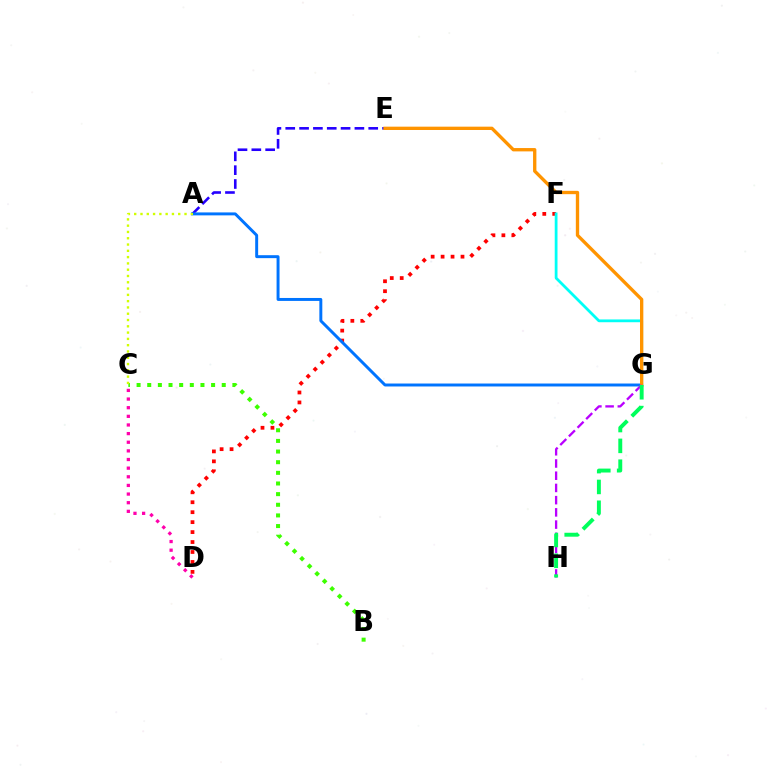{('C', 'D'): [{'color': '#ff00ac', 'line_style': 'dotted', 'thickness': 2.35}], ('D', 'F'): [{'color': '#ff0000', 'line_style': 'dotted', 'thickness': 2.7}], ('A', 'E'): [{'color': '#2500ff', 'line_style': 'dashed', 'thickness': 1.88}], ('F', 'G'): [{'color': '#00fff6', 'line_style': 'solid', 'thickness': 2.0}], ('A', 'G'): [{'color': '#0074ff', 'line_style': 'solid', 'thickness': 2.12}], ('B', 'C'): [{'color': '#3dff00', 'line_style': 'dotted', 'thickness': 2.89}], ('A', 'C'): [{'color': '#d1ff00', 'line_style': 'dotted', 'thickness': 1.71}], ('E', 'G'): [{'color': '#ff9400', 'line_style': 'solid', 'thickness': 2.4}], ('G', 'H'): [{'color': '#b900ff', 'line_style': 'dashed', 'thickness': 1.66}, {'color': '#00ff5c', 'line_style': 'dashed', 'thickness': 2.83}]}